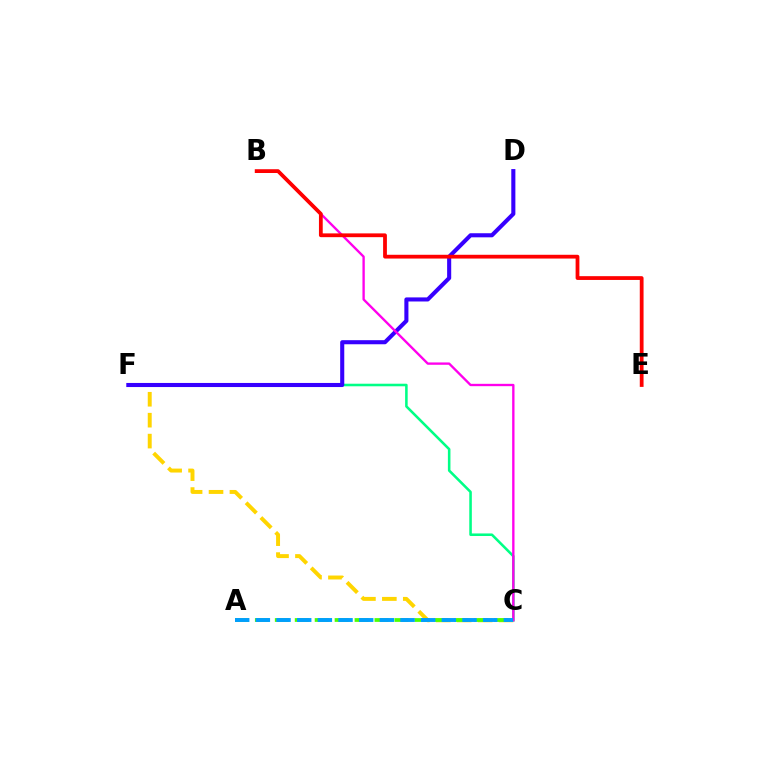{('C', 'F'): [{'color': '#ffd500', 'line_style': 'dashed', 'thickness': 2.84}, {'color': '#00ff86', 'line_style': 'solid', 'thickness': 1.84}], ('D', 'F'): [{'color': '#3700ff', 'line_style': 'solid', 'thickness': 2.94}], ('B', 'C'): [{'color': '#ff00ed', 'line_style': 'solid', 'thickness': 1.69}], ('B', 'E'): [{'color': '#ff0000', 'line_style': 'solid', 'thickness': 2.72}], ('A', 'C'): [{'color': '#4fff00', 'line_style': 'dashed', 'thickness': 2.71}, {'color': '#009eff', 'line_style': 'dashed', 'thickness': 2.81}]}